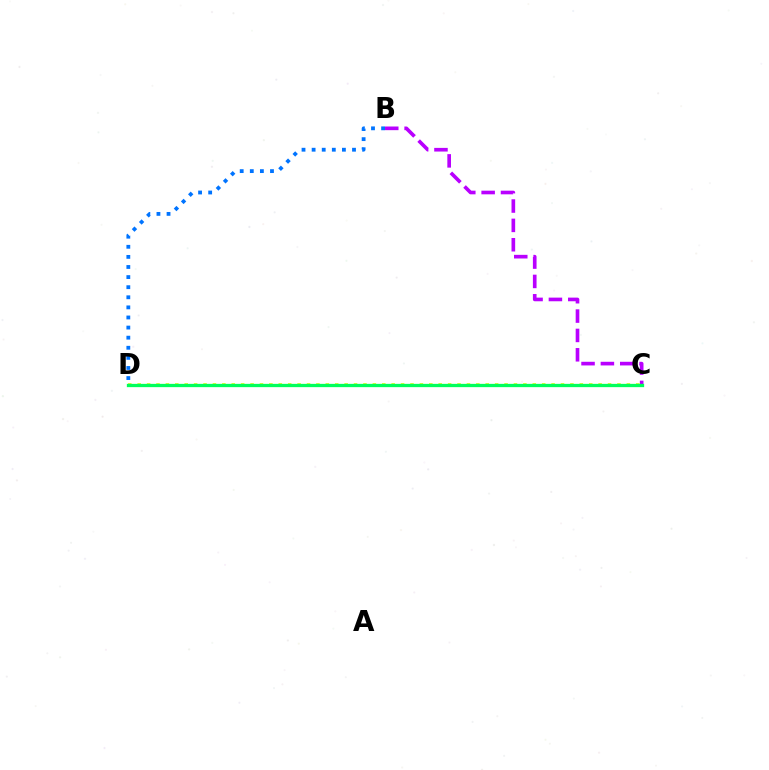{('C', 'D'): [{'color': '#ff0000', 'line_style': 'solid', 'thickness': 2.05}, {'color': '#d1ff00', 'line_style': 'dotted', 'thickness': 2.56}, {'color': '#00ff5c', 'line_style': 'solid', 'thickness': 2.37}], ('B', 'C'): [{'color': '#b900ff', 'line_style': 'dashed', 'thickness': 2.63}], ('B', 'D'): [{'color': '#0074ff', 'line_style': 'dotted', 'thickness': 2.74}]}